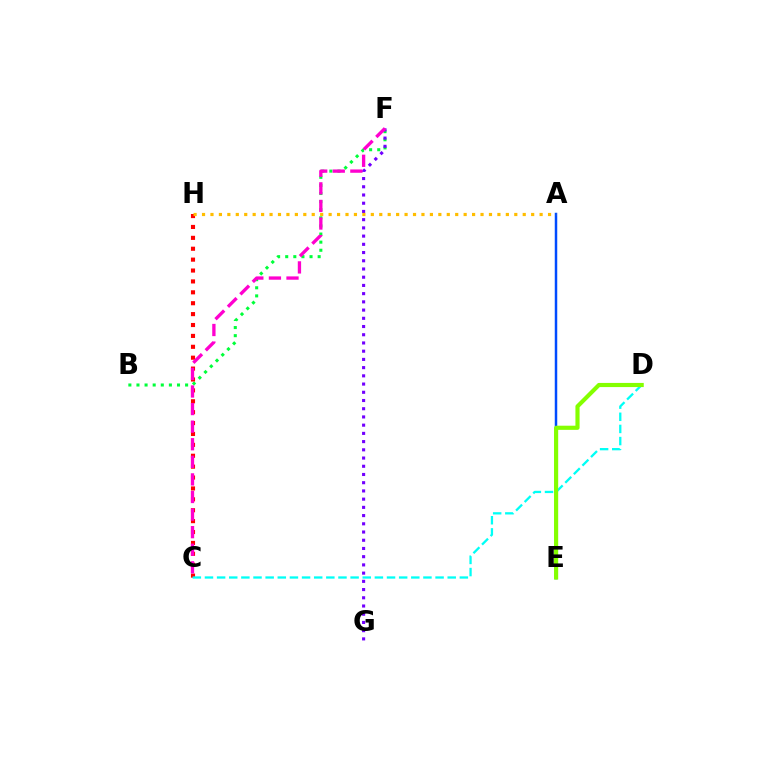{('B', 'F'): [{'color': '#00ff39', 'line_style': 'dotted', 'thickness': 2.2}], ('C', 'H'): [{'color': '#ff0000', 'line_style': 'dotted', 'thickness': 2.96}], ('F', 'G'): [{'color': '#7200ff', 'line_style': 'dotted', 'thickness': 2.23}], ('C', 'F'): [{'color': '#ff00cf', 'line_style': 'dashed', 'thickness': 2.39}], ('A', 'E'): [{'color': '#004bff', 'line_style': 'solid', 'thickness': 1.79}], ('C', 'D'): [{'color': '#00fff6', 'line_style': 'dashed', 'thickness': 1.65}], ('D', 'E'): [{'color': '#84ff00', 'line_style': 'solid', 'thickness': 2.99}], ('A', 'H'): [{'color': '#ffbd00', 'line_style': 'dotted', 'thickness': 2.29}]}